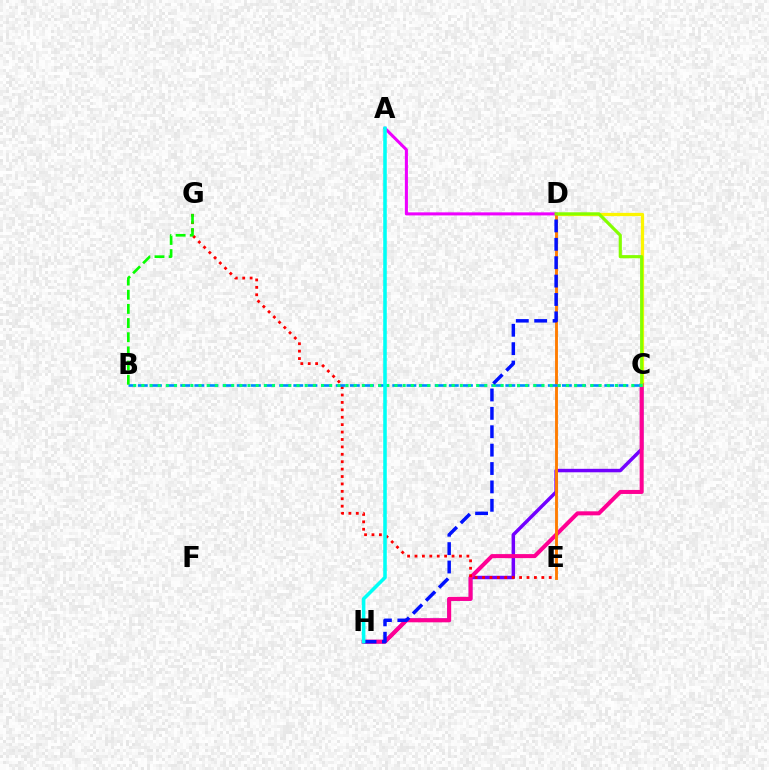{('C', 'H'): [{'color': '#7200ff', 'line_style': 'solid', 'thickness': 2.49}, {'color': '#ff0094', 'line_style': 'solid', 'thickness': 2.9}], ('C', 'D'): [{'color': '#fcf500', 'line_style': 'solid', 'thickness': 2.35}, {'color': '#84ff00', 'line_style': 'solid', 'thickness': 2.27}], ('E', 'G'): [{'color': '#ff0000', 'line_style': 'dotted', 'thickness': 2.01}], ('D', 'E'): [{'color': '#ff7c00', 'line_style': 'solid', 'thickness': 2.08}], ('B', 'C'): [{'color': '#008cff', 'line_style': 'dashed', 'thickness': 1.92}, {'color': '#00ff74', 'line_style': 'dotted', 'thickness': 2.22}], ('B', 'G'): [{'color': '#08ff00', 'line_style': 'dashed', 'thickness': 1.92}], ('A', 'D'): [{'color': '#ee00ff', 'line_style': 'solid', 'thickness': 2.2}], ('D', 'H'): [{'color': '#0010ff', 'line_style': 'dashed', 'thickness': 2.5}], ('A', 'H'): [{'color': '#00fff6', 'line_style': 'solid', 'thickness': 2.56}]}